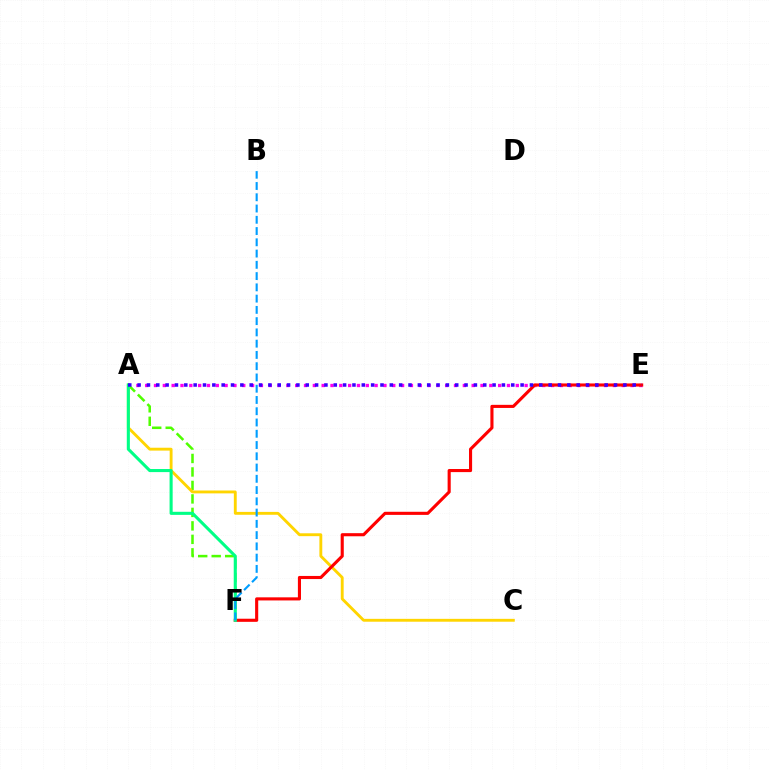{('A', 'E'): [{'color': '#ff00ed', 'line_style': 'dotted', 'thickness': 2.4}, {'color': '#3700ff', 'line_style': 'dotted', 'thickness': 2.54}], ('A', 'F'): [{'color': '#4fff00', 'line_style': 'dashed', 'thickness': 1.83}, {'color': '#00ff86', 'line_style': 'solid', 'thickness': 2.22}], ('A', 'C'): [{'color': '#ffd500', 'line_style': 'solid', 'thickness': 2.07}], ('E', 'F'): [{'color': '#ff0000', 'line_style': 'solid', 'thickness': 2.24}], ('B', 'F'): [{'color': '#009eff', 'line_style': 'dashed', 'thickness': 1.53}]}